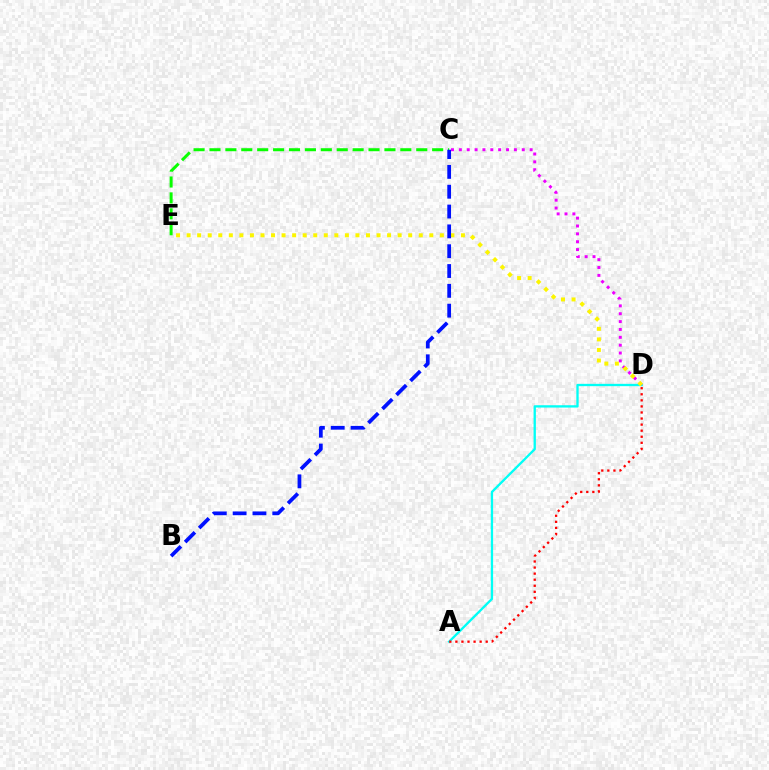{('A', 'D'): [{'color': '#00fff6', 'line_style': 'solid', 'thickness': 1.67}, {'color': '#ff0000', 'line_style': 'dotted', 'thickness': 1.65}], ('C', 'E'): [{'color': '#08ff00', 'line_style': 'dashed', 'thickness': 2.16}], ('C', 'D'): [{'color': '#ee00ff', 'line_style': 'dotted', 'thickness': 2.14}], ('D', 'E'): [{'color': '#fcf500', 'line_style': 'dotted', 'thickness': 2.87}], ('B', 'C'): [{'color': '#0010ff', 'line_style': 'dashed', 'thickness': 2.69}]}